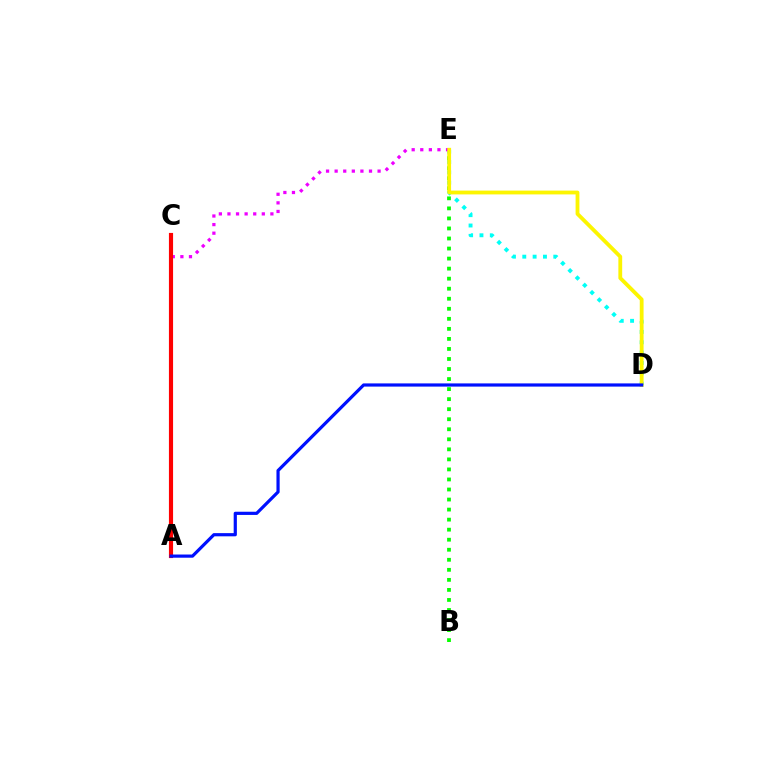{('D', 'E'): [{'color': '#00fff6', 'line_style': 'dotted', 'thickness': 2.81}, {'color': '#fcf500', 'line_style': 'solid', 'thickness': 2.74}], ('A', 'E'): [{'color': '#ee00ff', 'line_style': 'dotted', 'thickness': 2.33}], ('A', 'C'): [{'color': '#ff0000', 'line_style': 'solid', 'thickness': 2.99}], ('B', 'E'): [{'color': '#08ff00', 'line_style': 'dotted', 'thickness': 2.73}], ('A', 'D'): [{'color': '#0010ff', 'line_style': 'solid', 'thickness': 2.3}]}